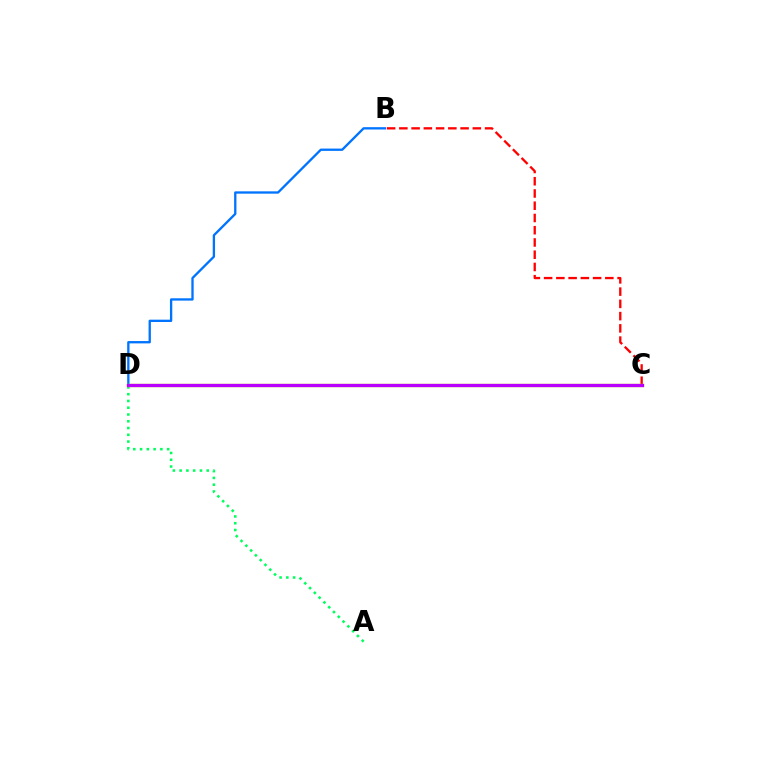{('B', 'D'): [{'color': '#0074ff', 'line_style': 'solid', 'thickness': 1.67}], ('B', 'C'): [{'color': '#ff0000', 'line_style': 'dashed', 'thickness': 1.66}], ('A', 'D'): [{'color': '#00ff5c', 'line_style': 'dotted', 'thickness': 1.84}], ('C', 'D'): [{'color': '#d1ff00', 'line_style': 'solid', 'thickness': 2.41}, {'color': '#b900ff', 'line_style': 'solid', 'thickness': 2.38}]}